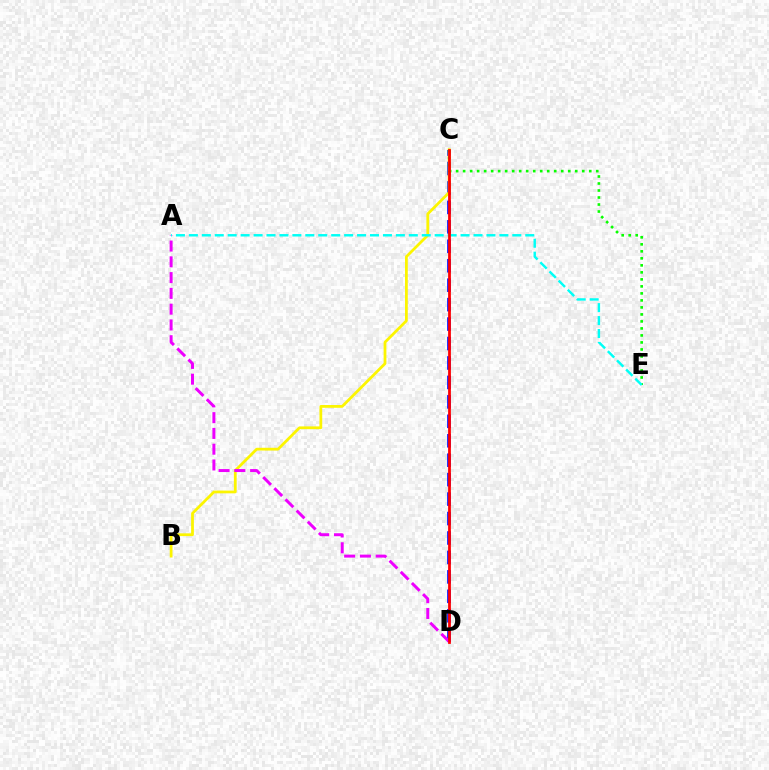{('C', 'D'): [{'color': '#0010ff', 'line_style': 'dashed', 'thickness': 2.64}, {'color': '#ff0000', 'line_style': 'solid', 'thickness': 1.99}], ('B', 'C'): [{'color': '#fcf500', 'line_style': 'solid', 'thickness': 2.0}], ('C', 'E'): [{'color': '#08ff00', 'line_style': 'dotted', 'thickness': 1.9}], ('A', 'D'): [{'color': '#ee00ff', 'line_style': 'dashed', 'thickness': 2.14}], ('A', 'E'): [{'color': '#00fff6', 'line_style': 'dashed', 'thickness': 1.76}]}